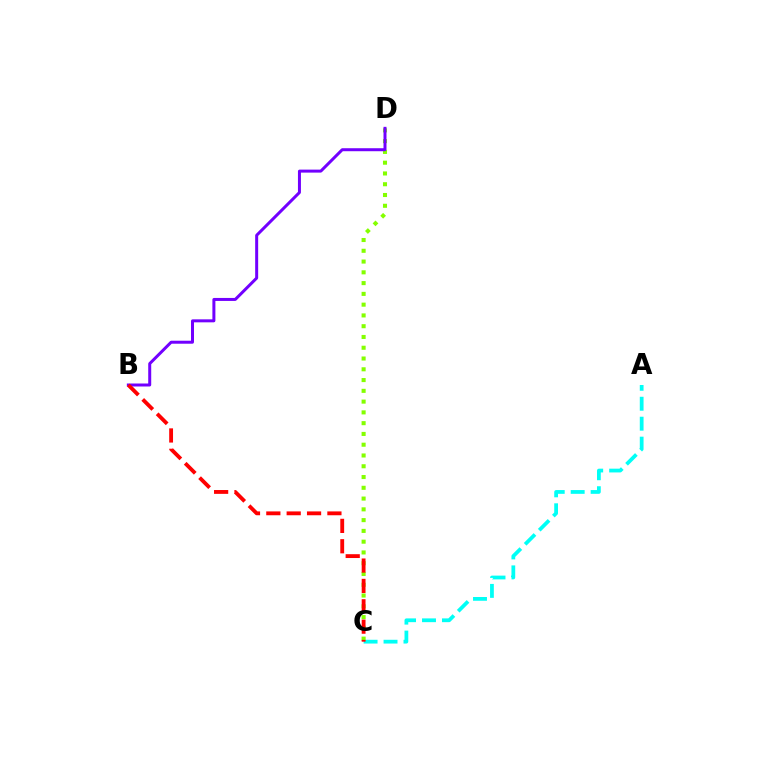{('A', 'C'): [{'color': '#00fff6', 'line_style': 'dashed', 'thickness': 2.71}], ('C', 'D'): [{'color': '#84ff00', 'line_style': 'dotted', 'thickness': 2.93}], ('B', 'D'): [{'color': '#7200ff', 'line_style': 'solid', 'thickness': 2.16}], ('B', 'C'): [{'color': '#ff0000', 'line_style': 'dashed', 'thickness': 2.77}]}